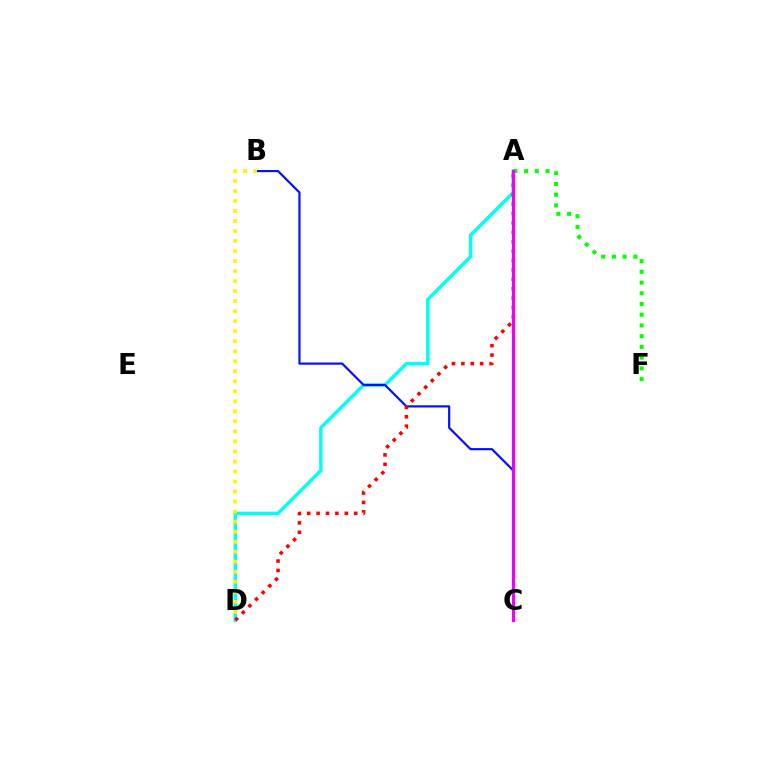{('A', 'D'): [{'color': '#00fff6', 'line_style': 'solid', 'thickness': 2.48}, {'color': '#ff0000', 'line_style': 'dotted', 'thickness': 2.55}], ('B', 'C'): [{'color': '#0010ff', 'line_style': 'solid', 'thickness': 1.56}], ('B', 'D'): [{'color': '#fcf500', 'line_style': 'dotted', 'thickness': 2.72}], ('A', 'F'): [{'color': '#08ff00', 'line_style': 'dotted', 'thickness': 2.91}], ('A', 'C'): [{'color': '#ee00ff', 'line_style': 'solid', 'thickness': 2.29}]}